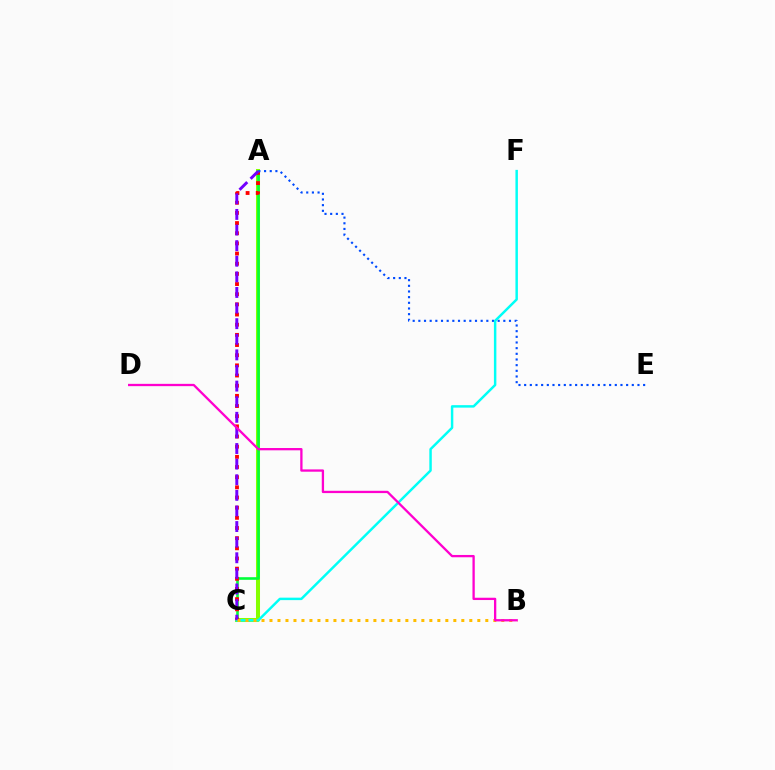{('A', 'C'): [{'color': '#84ff00', 'line_style': 'solid', 'thickness': 2.9}, {'color': '#00ff39', 'line_style': 'solid', 'thickness': 1.88}, {'color': '#ff0000', 'line_style': 'dotted', 'thickness': 2.76}, {'color': '#7200ff', 'line_style': 'dashed', 'thickness': 2.12}], ('A', 'E'): [{'color': '#004bff', 'line_style': 'dotted', 'thickness': 1.54}], ('C', 'F'): [{'color': '#00fff6', 'line_style': 'solid', 'thickness': 1.77}], ('B', 'C'): [{'color': '#ffbd00', 'line_style': 'dotted', 'thickness': 2.17}], ('B', 'D'): [{'color': '#ff00cf', 'line_style': 'solid', 'thickness': 1.65}]}